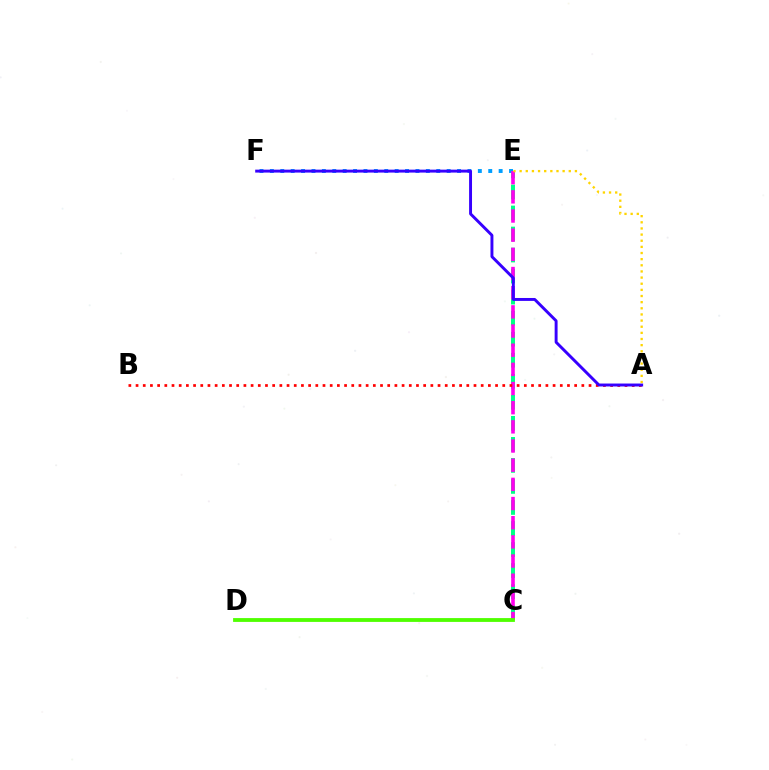{('C', 'E'): [{'color': '#00ff86', 'line_style': 'dashed', 'thickness': 2.86}, {'color': '#ff00ed', 'line_style': 'dashed', 'thickness': 2.6}], ('E', 'F'): [{'color': '#009eff', 'line_style': 'dotted', 'thickness': 2.83}], ('A', 'B'): [{'color': '#ff0000', 'line_style': 'dotted', 'thickness': 1.95}], ('A', 'F'): [{'color': '#3700ff', 'line_style': 'solid', 'thickness': 2.11}], ('C', 'D'): [{'color': '#4fff00', 'line_style': 'solid', 'thickness': 2.75}], ('A', 'E'): [{'color': '#ffd500', 'line_style': 'dotted', 'thickness': 1.67}]}